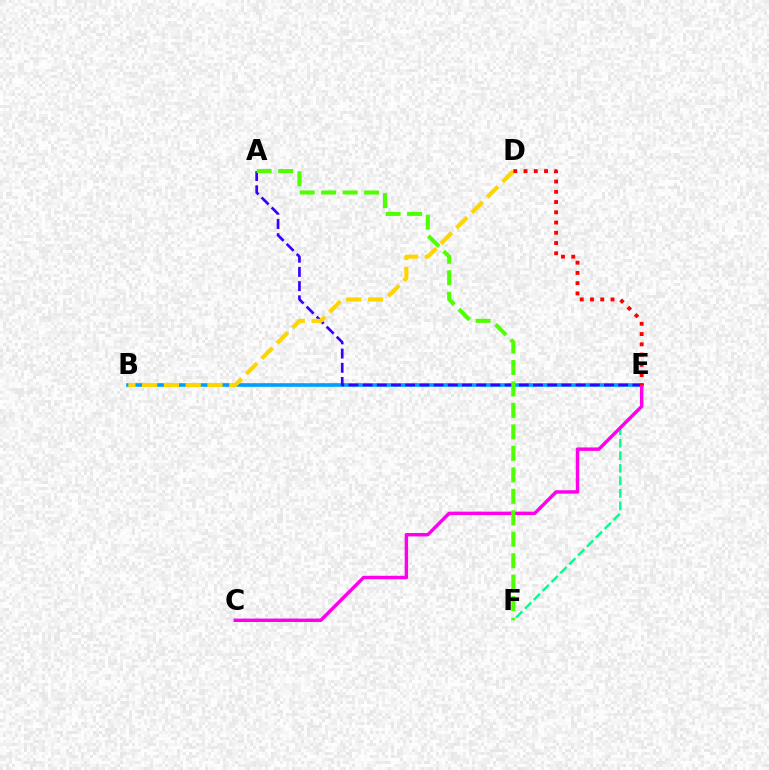{('E', 'F'): [{'color': '#00ff86', 'line_style': 'dashed', 'thickness': 1.7}], ('B', 'E'): [{'color': '#009eff', 'line_style': 'solid', 'thickness': 2.61}], ('A', 'E'): [{'color': '#3700ff', 'line_style': 'dashed', 'thickness': 1.93}], ('B', 'D'): [{'color': '#ffd500', 'line_style': 'dashed', 'thickness': 2.96}], ('C', 'E'): [{'color': '#ff00ed', 'line_style': 'solid', 'thickness': 2.47}], ('D', 'E'): [{'color': '#ff0000', 'line_style': 'dotted', 'thickness': 2.79}], ('A', 'F'): [{'color': '#4fff00', 'line_style': 'dashed', 'thickness': 2.92}]}